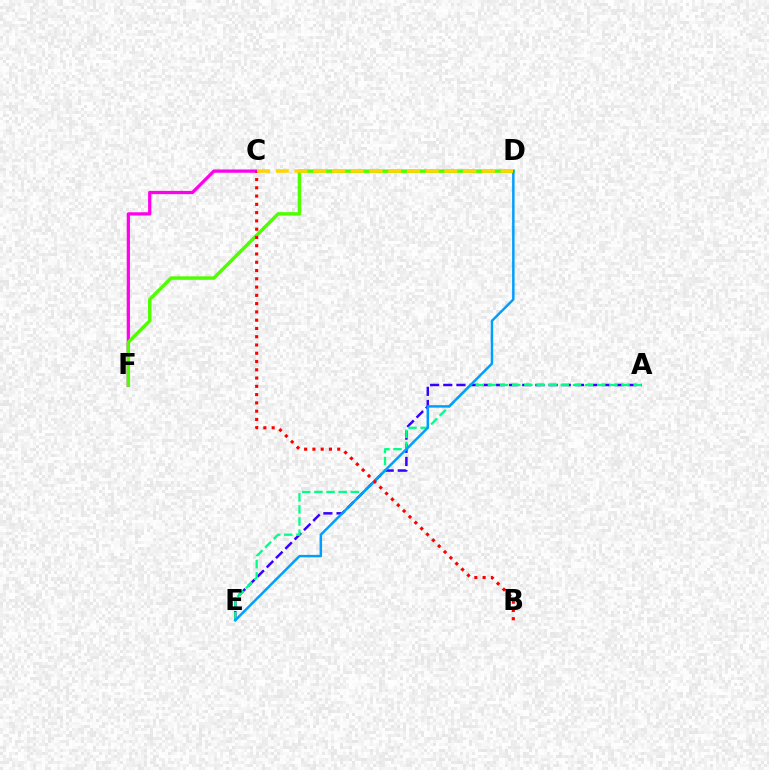{('C', 'F'): [{'color': '#ff00ed', 'line_style': 'solid', 'thickness': 2.34}], ('A', 'E'): [{'color': '#3700ff', 'line_style': 'dashed', 'thickness': 1.79}, {'color': '#00ff86', 'line_style': 'dashed', 'thickness': 1.65}], ('D', 'F'): [{'color': '#4fff00', 'line_style': 'solid', 'thickness': 2.49}], ('D', 'E'): [{'color': '#009eff', 'line_style': 'solid', 'thickness': 1.78}], ('B', 'C'): [{'color': '#ff0000', 'line_style': 'dotted', 'thickness': 2.25}], ('C', 'D'): [{'color': '#ffd500', 'line_style': 'dashed', 'thickness': 2.55}]}